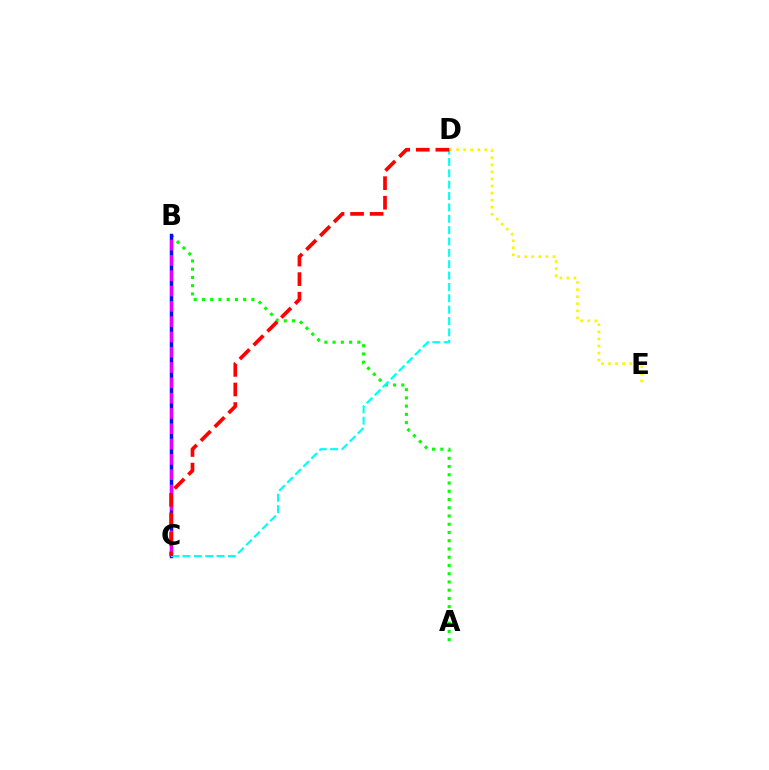{('A', 'B'): [{'color': '#08ff00', 'line_style': 'dotted', 'thickness': 2.24}], ('B', 'C'): [{'color': '#0010ff', 'line_style': 'solid', 'thickness': 2.48}, {'color': '#ee00ff', 'line_style': 'dashed', 'thickness': 2.08}], ('D', 'E'): [{'color': '#fcf500', 'line_style': 'dotted', 'thickness': 1.92}], ('C', 'D'): [{'color': '#00fff6', 'line_style': 'dashed', 'thickness': 1.54}, {'color': '#ff0000', 'line_style': 'dashed', 'thickness': 2.66}]}